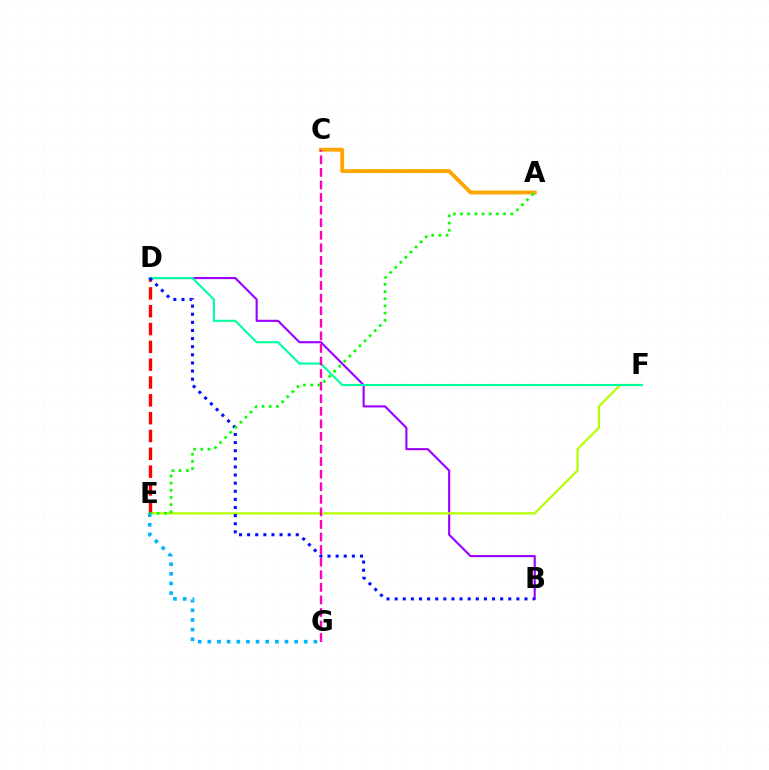{('B', 'D'): [{'color': '#9b00ff', 'line_style': 'solid', 'thickness': 1.53}, {'color': '#0010ff', 'line_style': 'dotted', 'thickness': 2.2}], ('E', 'F'): [{'color': '#b3ff00', 'line_style': 'solid', 'thickness': 1.58}], ('A', 'C'): [{'color': '#ffa500', 'line_style': 'solid', 'thickness': 2.78}], ('D', 'E'): [{'color': '#ff0000', 'line_style': 'dashed', 'thickness': 2.42}], ('D', 'F'): [{'color': '#00ff9d', 'line_style': 'solid', 'thickness': 1.52}], ('C', 'G'): [{'color': '#ff00bd', 'line_style': 'dashed', 'thickness': 1.71}], ('A', 'E'): [{'color': '#08ff00', 'line_style': 'dotted', 'thickness': 1.95}], ('E', 'G'): [{'color': '#00b5ff', 'line_style': 'dotted', 'thickness': 2.62}]}